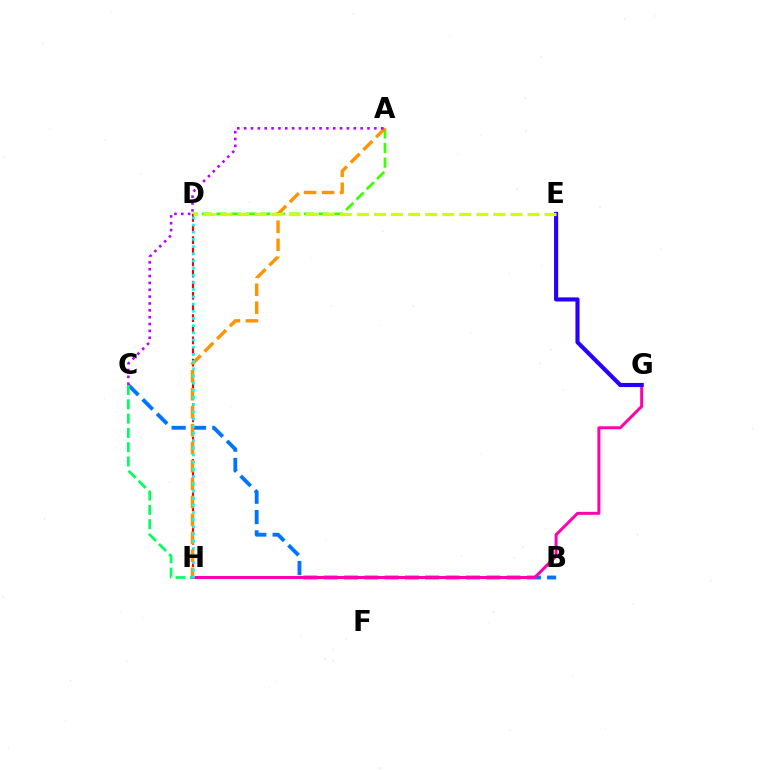{('B', 'C'): [{'color': '#0074ff', 'line_style': 'dashed', 'thickness': 2.76}], ('G', 'H'): [{'color': '#ff00ac', 'line_style': 'solid', 'thickness': 2.15}], ('A', 'D'): [{'color': '#3dff00', 'line_style': 'dashed', 'thickness': 1.98}], ('D', 'H'): [{'color': '#ff0000', 'line_style': 'dashed', 'thickness': 1.51}, {'color': '#00fff6', 'line_style': 'dotted', 'thickness': 1.95}], ('A', 'H'): [{'color': '#ff9400', 'line_style': 'dashed', 'thickness': 2.44}], ('C', 'H'): [{'color': '#00ff5c', 'line_style': 'dashed', 'thickness': 1.94}], ('E', 'G'): [{'color': '#2500ff', 'line_style': 'solid', 'thickness': 2.98}], ('A', 'C'): [{'color': '#b900ff', 'line_style': 'dotted', 'thickness': 1.86}], ('D', 'E'): [{'color': '#d1ff00', 'line_style': 'dashed', 'thickness': 2.32}]}